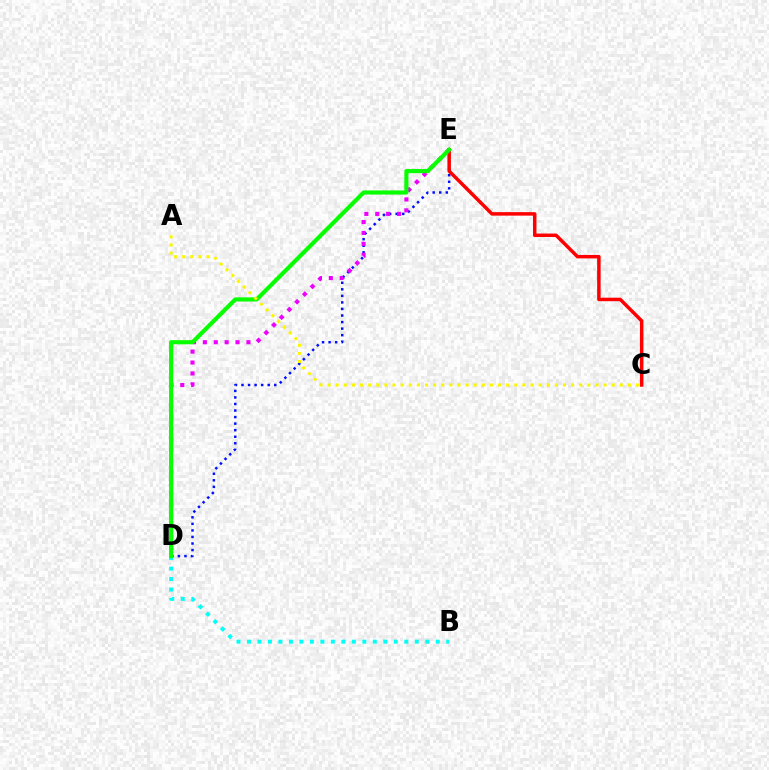{('D', 'E'): [{'color': '#0010ff', 'line_style': 'dotted', 'thickness': 1.78}, {'color': '#ee00ff', 'line_style': 'dotted', 'thickness': 2.96}, {'color': '#08ff00', 'line_style': 'solid', 'thickness': 2.98}], ('C', 'E'): [{'color': '#ff0000', 'line_style': 'solid', 'thickness': 2.51}], ('B', 'D'): [{'color': '#00fff6', 'line_style': 'dotted', 'thickness': 2.85}], ('A', 'C'): [{'color': '#fcf500', 'line_style': 'dotted', 'thickness': 2.21}]}